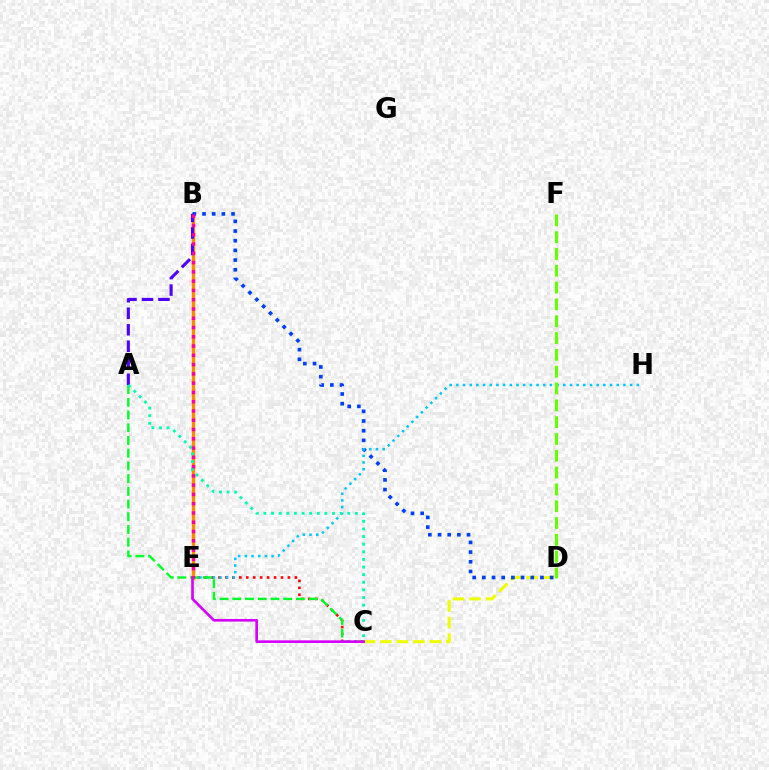{('C', 'D'): [{'color': '#eeff00', 'line_style': 'dashed', 'thickness': 2.24}], ('C', 'E'): [{'color': '#ff0000', 'line_style': 'dotted', 'thickness': 1.89}, {'color': '#d600ff', 'line_style': 'solid', 'thickness': 1.91}], ('B', 'E'): [{'color': '#ff8800', 'line_style': 'solid', 'thickness': 2.43}, {'color': '#ff00a0', 'line_style': 'dotted', 'thickness': 2.52}], ('B', 'D'): [{'color': '#003fff', 'line_style': 'dotted', 'thickness': 2.63}], ('E', 'H'): [{'color': '#00c7ff', 'line_style': 'dotted', 'thickness': 1.82}], ('A', 'C'): [{'color': '#00ff27', 'line_style': 'dashed', 'thickness': 1.73}, {'color': '#00ffaf', 'line_style': 'dotted', 'thickness': 2.07}], ('A', 'B'): [{'color': '#4f00ff', 'line_style': 'dashed', 'thickness': 2.24}], ('D', 'F'): [{'color': '#66ff00', 'line_style': 'dashed', 'thickness': 2.28}]}